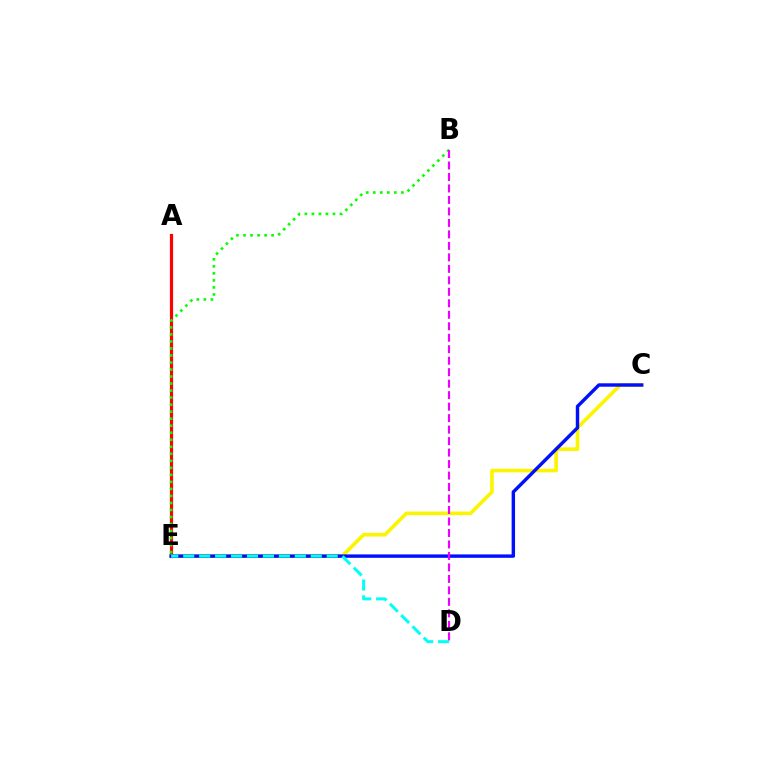{('A', 'E'): [{'color': '#ff0000', 'line_style': 'solid', 'thickness': 2.29}], ('C', 'E'): [{'color': '#fcf500', 'line_style': 'solid', 'thickness': 2.6}, {'color': '#0010ff', 'line_style': 'solid', 'thickness': 2.46}], ('D', 'E'): [{'color': '#00fff6', 'line_style': 'dashed', 'thickness': 2.17}], ('B', 'E'): [{'color': '#08ff00', 'line_style': 'dotted', 'thickness': 1.91}], ('B', 'D'): [{'color': '#ee00ff', 'line_style': 'dashed', 'thickness': 1.56}]}